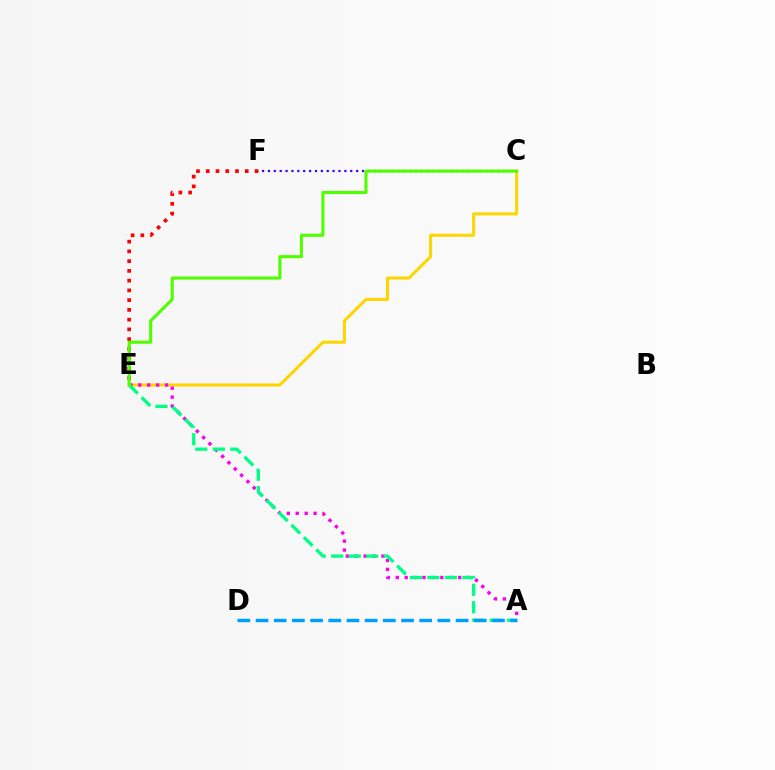{('C', 'E'): [{'color': '#ffd500', 'line_style': 'solid', 'thickness': 2.18}, {'color': '#4fff00', 'line_style': 'solid', 'thickness': 2.22}], ('A', 'E'): [{'color': '#ff00ed', 'line_style': 'dotted', 'thickness': 2.42}, {'color': '#00ff86', 'line_style': 'dashed', 'thickness': 2.38}], ('E', 'F'): [{'color': '#ff0000', 'line_style': 'dotted', 'thickness': 2.65}], ('C', 'F'): [{'color': '#3700ff', 'line_style': 'dotted', 'thickness': 1.6}], ('A', 'D'): [{'color': '#009eff', 'line_style': 'dashed', 'thickness': 2.47}]}